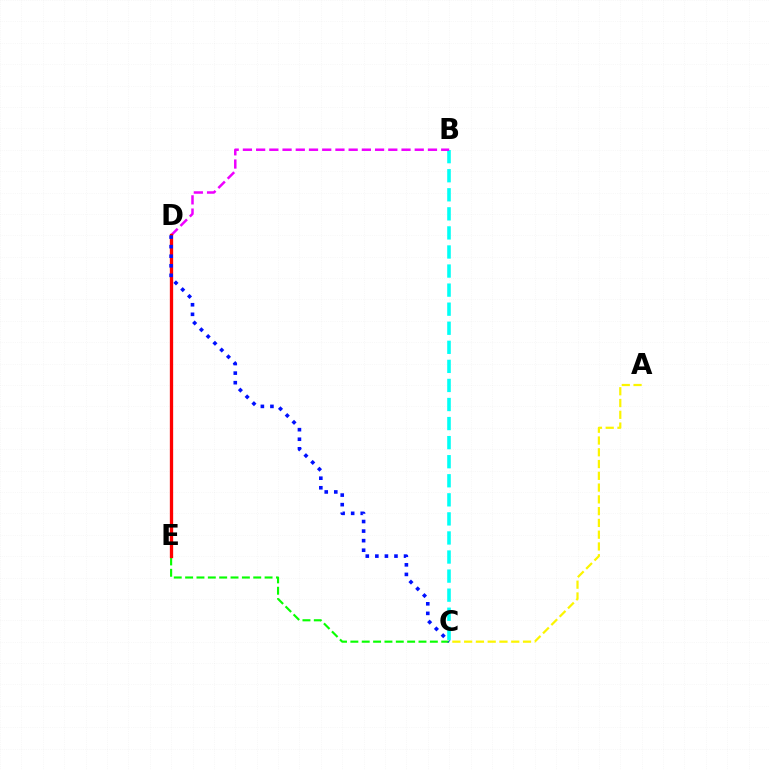{('B', 'C'): [{'color': '#00fff6', 'line_style': 'dashed', 'thickness': 2.59}], ('C', 'D'): [{'color': '#08ff00', 'line_style': 'dashed', 'thickness': 1.54}, {'color': '#0010ff', 'line_style': 'dotted', 'thickness': 2.6}], ('A', 'C'): [{'color': '#fcf500', 'line_style': 'dashed', 'thickness': 1.6}], ('B', 'D'): [{'color': '#ee00ff', 'line_style': 'dashed', 'thickness': 1.8}], ('D', 'E'): [{'color': '#ff0000', 'line_style': 'solid', 'thickness': 2.38}]}